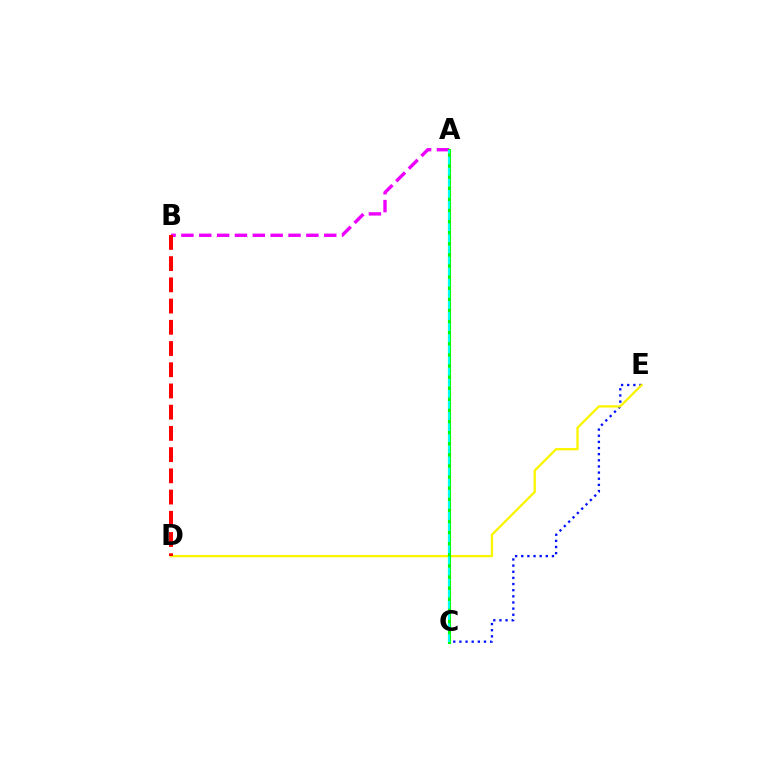{('C', 'E'): [{'color': '#0010ff', 'line_style': 'dotted', 'thickness': 1.67}], ('D', 'E'): [{'color': '#fcf500', 'line_style': 'solid', 'thickness': 1.66}], ('A', 'B'): [{'color': '#ee00ff', 'line_style': 'dashed', 'thickness': 2.43}], ('A', 'C'): [{'color': '#08ff00', 'line_style': 'solid', 'thickness': 2.25}, {'color': '#00fff6', 'line_style': 'dashed', 'thickness': 1.51}], ('B', 'D'): [{'color': '#ff0000', 'line_style': 'dashed', 'thickness': 2.88}]}